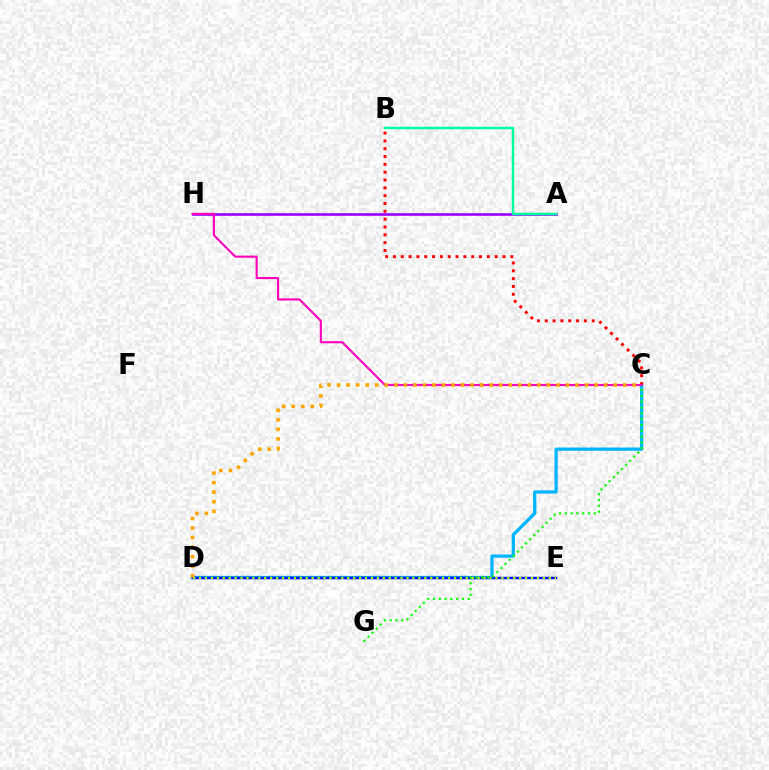{('C', 'D'): [{'color': '#00b5ff', 'line_style': 'solid', 'thickness': 2.36}, {'color': '#ffa500', 'line_style': 'dotted', 'thickness': 2.59}], ('D', 'E'): [{'color': '#0010ff', 'line_style': 'solid', 'thickness': 1.76}, {'color': '#b3ff00', 'line_style': 'dotted', 'thickness': 1.61}], ('C', 'G'): [{'color': '#08ff00', 'line_style': 'dotted', 'thickness': 1.58}], ('B', 'C'): [{'color': '#ff0000', 'line_style': 'dotted', 'thickness': 2.13}], ('A', 'H'): [{'color': '#9b00ff', 'line_style': 'solid', 'thickness': 1.89}], ('A', 'B'): [{'color': '#00ff9d', 'line_style': 'solid', 'thickness': 1.76}], ('C', 'H'): [{'color': '#ff00bd', 'line_style': 'solid', 'thickness': 1.52}]}